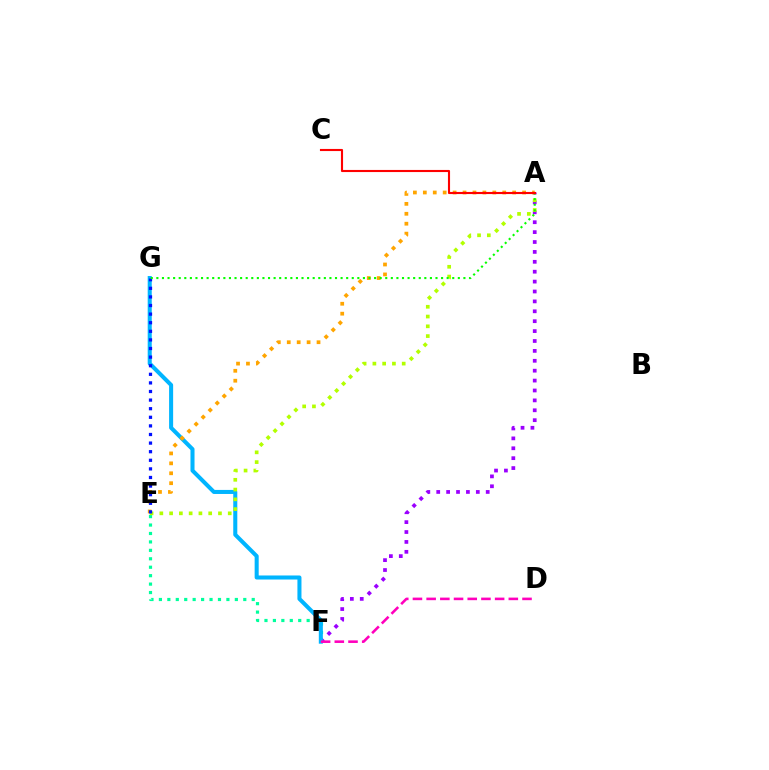{('E', 'F'): [{'color': '#00ff9d', 'line_style': 'dotted', 'thickness': 2.29}], ('A', 'F'): [{'color': '#9b00ff', 'line_style': 'dotted', 'thickness': 2.69}], ('F', 'G'): [{'color': '#00b5ff', 'line_style': 'solid', 'thickness': 2.91}], ('D', 'F'): [{'color': '#ff00bd', 'line_style': 'dashed', 'thickness': 1.86}], ('A', 'E'): [{'color': '#ffa500', 'line_style': 'dotted', 'thickness': 2.7}, {'color': '#b3ff00', 'line_style': 'dotted', 'thickness': 2.65}], ('E', 'G'): [{'color': '#0010ff', 'line_style': 'dotted', 'thickness': 2.34}], ('A', 'G'): [{'color': '#08ff00', 'line_style': 'dotted', 'thickness': 1.52}], ('A', 'C'): [{'color': '#ff0000', 'line_style': 'solid', 'thickness': 1.52}]}